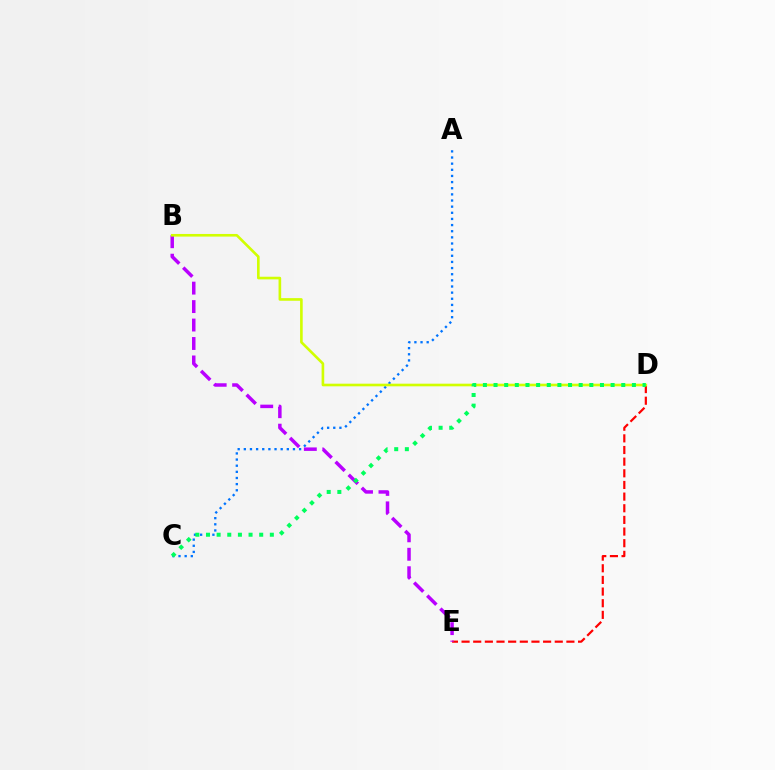{('A', 'C'): [{'color': '#0074ff', 'line_style': 'dotted', 'thickness': 1.67}], ('D', 'E'): [{'color': '#ff0000', 'line_style': 'dashed', 'thickness': 1.58}], ('B', 'E'): [{'color': '#b900ff', 'line_style': 'dashed', 'thickness': 2.51}], ('B', 'D'): [{'color': '#d1ff00', 'line_style': 'solid', 'thickness': 1.89}], ('C', 'D'): [{'color': '#00ff5c', 'line_style': 'dotted', 'thickness': 2.89}]}